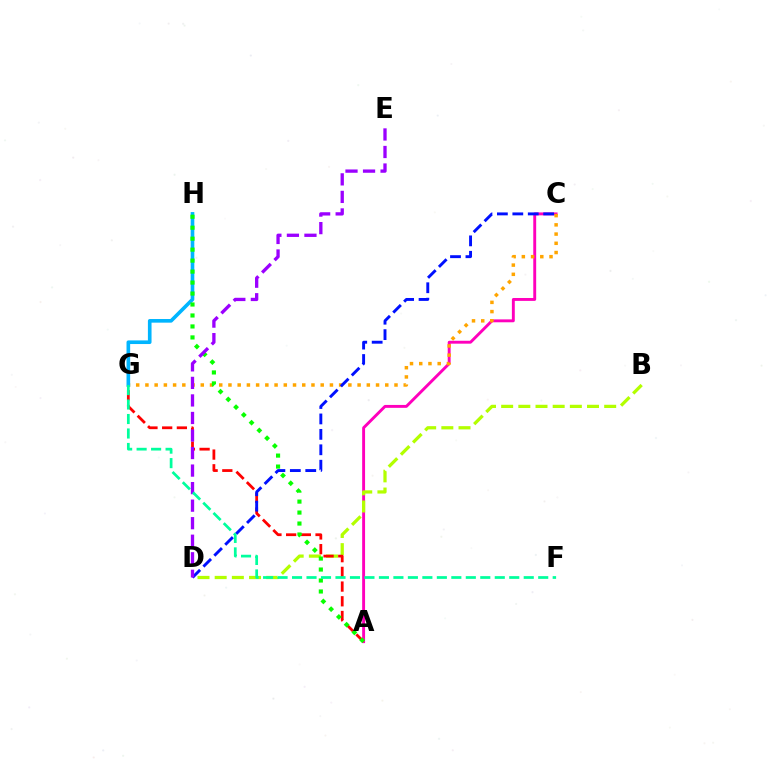{('A', 'C'): [{'color': '#ff00bd', 'line_style': 'solid', 'thickness': 2.09}], ('B', 'D'): [{'color': '#b3ff00', 'line_style': 'dashed', 'thickness': 2.33}], ('A', 'G'): [{'color': '#ff0000', 'line_style': 'dashed', 'thickness': 2.0}], ('C', 'G'): [{'color': '#ffa500', 'line_style': 'dotted', 'thickness': 2.51}], ('C', 'D'): [{'color': '#0010ff', 'line_style': 'dashed', 'thickness': 2.1}], ('G', 'H'): [{'color': '#00b5ff', 'line_style': 'solid', 'thickness': 2.62}], ('A', 'H'): [{'color': '#08ff00', 'line_style': 'dotted', 'thickness': 2.98}], ('D', 'E'): [{'color': '#9b00ff', 'line_style': 'dashed', 'thickness': 2.38}], ('F', 'G'): [{'color': '#00ff9d', 'line_style': 'dashed', 'thickness': 1.97}]}